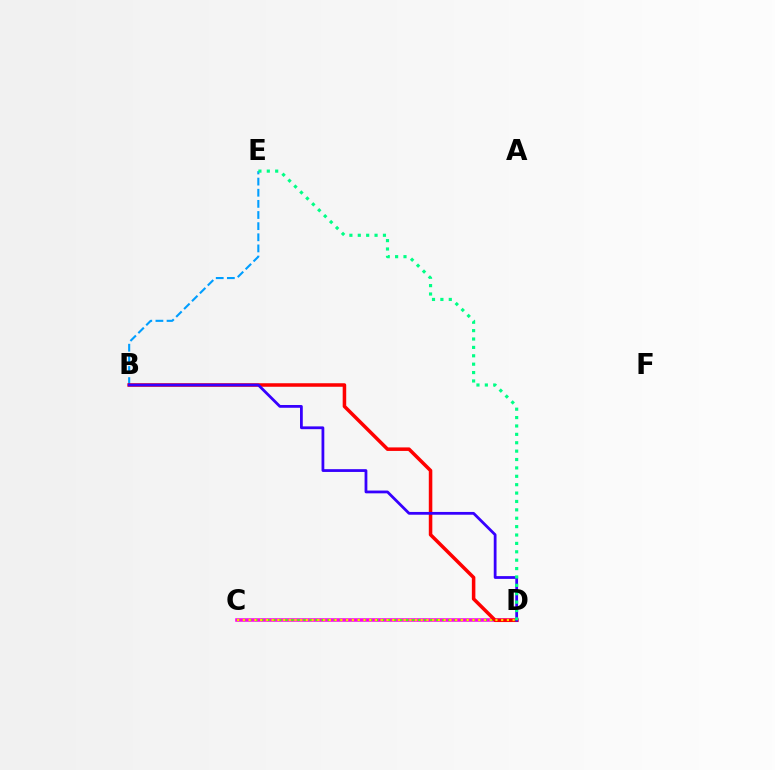{('B', 'E'): [{'color': '#009eff', 'line_style': 'dashed', 'thickness': 1.51}], ('C', 'D'): [{'color': '#ff00ed', 'line_style': 'solid', 'thickness': 2.54}, {'color': '#4fff00', 'line_style': 'dotted', 'thickness': 1.64}, {'color': '#ffd500', 'line_style': 'dotted', 'thickness': 1.56}], ('B', 'D'): [{'color': '#ff0000', 'line_style': 'solid', 'thickness': 2.54}, {'color': '#3700ff', 'line_style': 'solid', 'thickness': 2.0}], ('D', 'E'): [{'color': '#00ff86', 'line_style': 'dotted', 'thickness': 2.28}]}